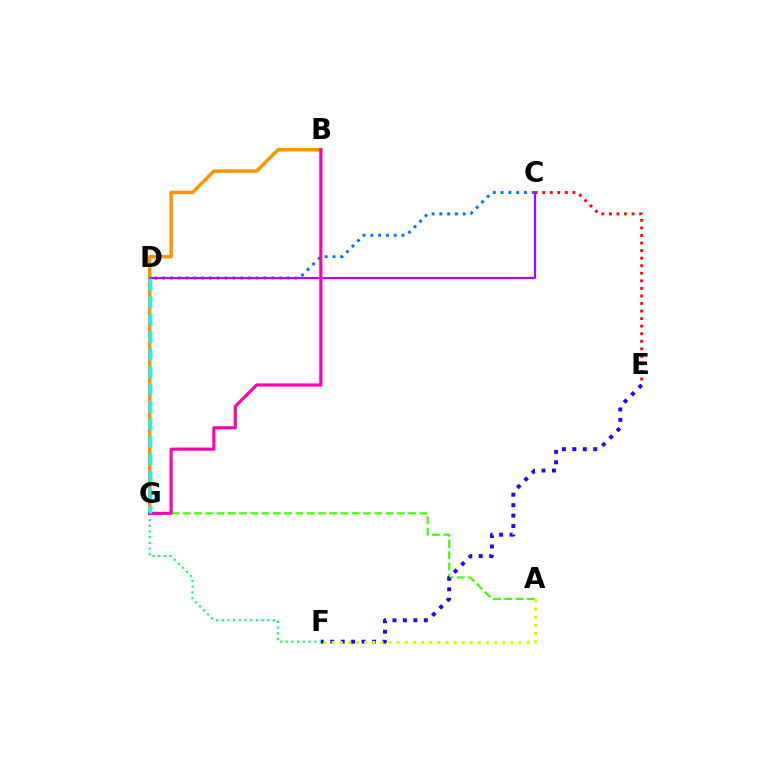{('C', 'D'): [{'color': '#0074ff', 'line_style': 'dotted', 'thickness': 2.12}, {'color': '#b900ff', 'line_style': 'solid', 'thickness': 1.51}], ('A', 'G'): [{'color': '#3dff00', 'line_style': 'dashed', 'thickness': 1.53}], ('B', 'G'): [{'color': '#ff9400', 'line_style': 'solid', 'thickness': 2.5}, {'color': '#ff00ac', 'line_style': 'solid', 'thickness': 2.25}], ('E', 'F'): [{'color': '#2500ff', 'line_style': 'dotted', 'thickness': 2.84}], ('F', 'G'): [{'color': '#00ff5c', 'line_style': 'dotted', 'thickness': 1.55}], ('C', 'E'): [{'color': '#ff0000', 'line_style': 'dotted', 'thickness': 2.05}], ('D', 'G'): [{'color': '#00fff6', 'line_style': 'dashed', 'thickness': 2.38}], ('A', 'F'): [{'color': '#d1ff00', 'line_style': 'dotted', 'thickness': 2.21}]}